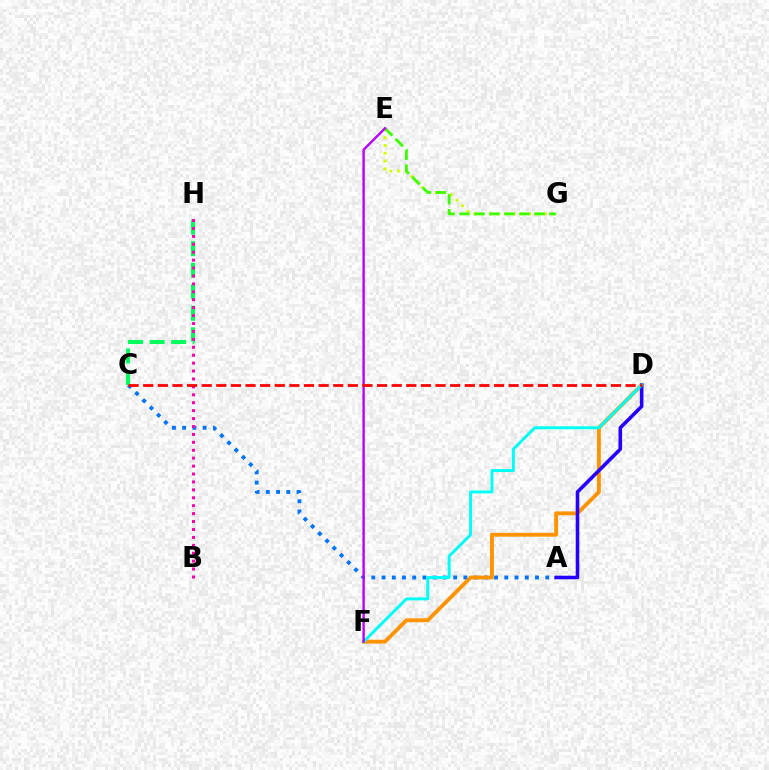{('A', 'C'): [{'color': '#0074ff', 'line_style': 'dotted', 'thickness': 2.78}], ('D', 'F'): [{'color': '#ff9400', 'line_style': 'solid', 'thickness': 2.8}, {'color': '#00fff6', 'line_style': 'solid', 'thickness': 2.13}], ('A', 'D'): [{'color': '#2500ff', 'line_style': 'solid', 'thickness': 2.58}], ('C', 'H'): [{'color': '#00ff5c', 'line_style': 'dashed', 'thickness': 2.93}], ('E', 'G'): [{'color': '#d1ff00', 'line_style': 'dotted', 'thickness': 2.13}, {'color': '#3dff00', 'line_style': 'dashed', 'thickness': 2.03}], ('B', 'H'): [{'color': '#ff00ac', 'line_style': 'dotted', 'thickness': 2.15}], ('E', 'F'): [{'color': '#b900ff', 'line_style': 'solid', 'thickness': 1.72}], ('C', 'D'): [{'color': '#ff0000', 'line_style': 'dashed', 'thickness': 1.99}]}